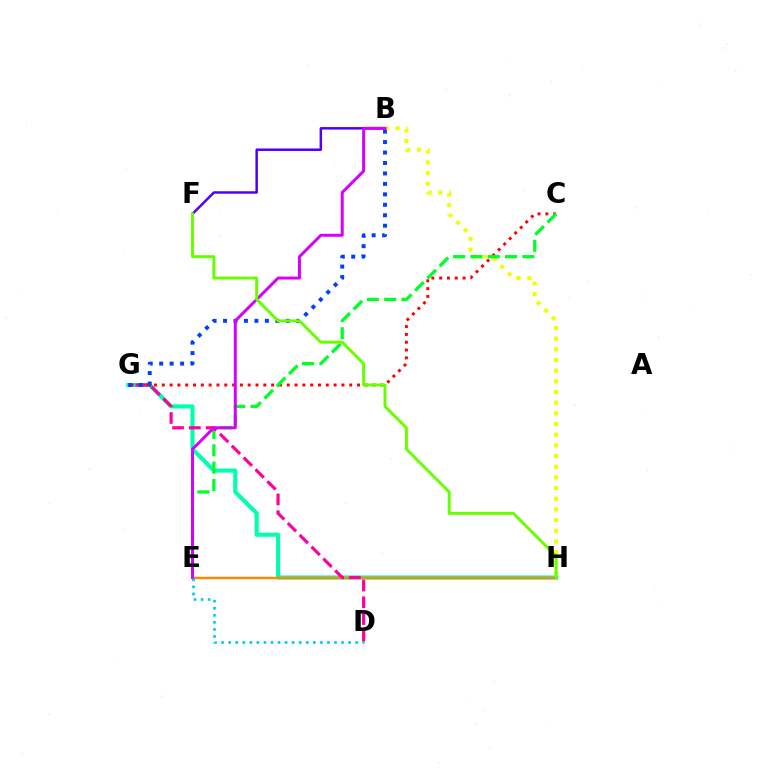{('B', 'F'): [{'color': '#4f00ff', 'line_style': 'solid', 'thickness': 1.8}], ('G', 'H'): [{'color': '#00ffaf', 'line_style': 'solid', 'thickness': 2.96}], ('B', 'H'): [{'color': '#eeff00', 'line_style': 'dotted', 'thickness': 2.9}], ('C', 'G'): [{'color': '#ff0000', 'line_style': 'dotted', 'thickness': 2.12}], ('E', 'H'): [{'color': '#ff8800', 'line_style': 'solid', 'thickness': 1.78}], ('C', 'E'): [{'color': '#00ff27', 'line_style': 'dashed', 'thickness': 2.35}], ('D', 'G'): [{'color': '#ff00a0', 'line_style': 'dashed', 'thickness': 2.28}], ('B', 'G'): [{'color': '#003fff', 'line_style': 'dotted', 'thickness': 2.84}], ('B', 'E'): [{'color': '#d600ff', 'line_style': 'solid', 'thickness': 2.14}], ('D', 'E'): [{'color': '#00c7ff', 'line_style': 'dotted', 'thickness': 1.92}], ('F', 'H'): [{'color': '#66ff00', 'line_style': 'solid', 'thickness': 2.12}]}